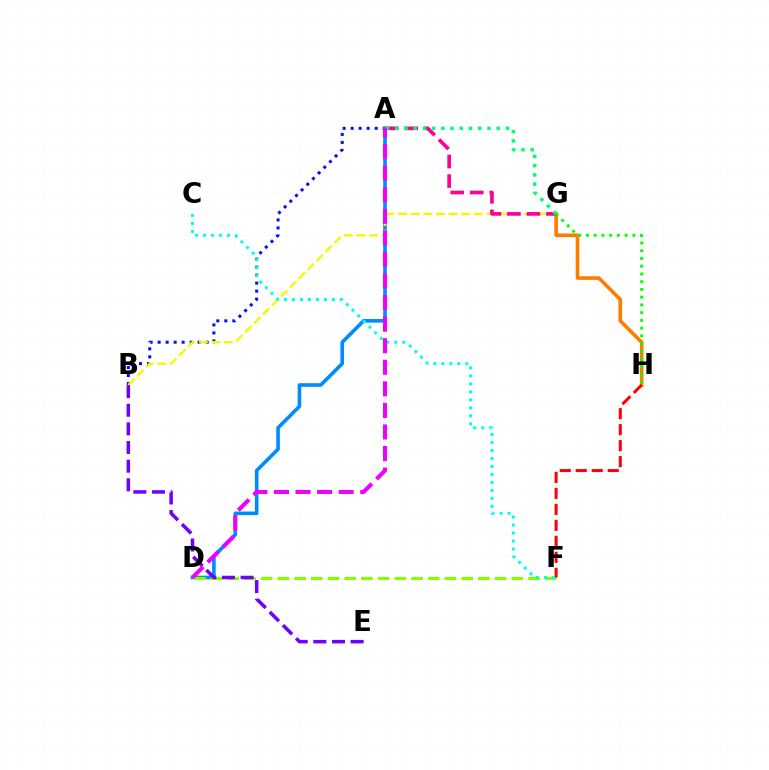{('A', 'B'): [{'color': '#0010ff', 'line_style': 'dotted', 'thickness': 2.18}], ('A', 'D'): [{'color': '#008cff', 'line_style': 'solid', 'thickness': 2.61}, {'color': '#ee00ff', 'line_style': 'dashed', 'thickness': 2.93}], ('D', 'F'): [{'color': '#84ff00', 'line_style': 'dashed', 'thickness': 2.27}], ('G', 'H'): [{'color': '#ff7c00', 'line_style': 'solid', 'thickness': 2.61}, {'color': '#08ff00', 'line_style': 'dotted', 'thickness': 2.1}], ('B', 'G'): [{'color': '#fcf500', 'line_style': 'dashed', 'thickness': 1.71}], ('B', 'E'): [{'color': '#7200ff', 'line_style': 'dashed', 'thickness': 2.53}], ('F', 'H'): [{'color': '#ff0000', 'line_style': 'dashed', 'thickness': 2.17}], ('A', 'G'): [{'color': '#ff0094', 'line_style': 'dashed', 'thickness': 2.65}, {'color': '#00ff74', 'line_style': 'dotted', 'thickness': 2.51}], ('C', 'F'): [{'color': '#00fff6', 'line_style': 'dotted', 'thickness': 2.17}]}